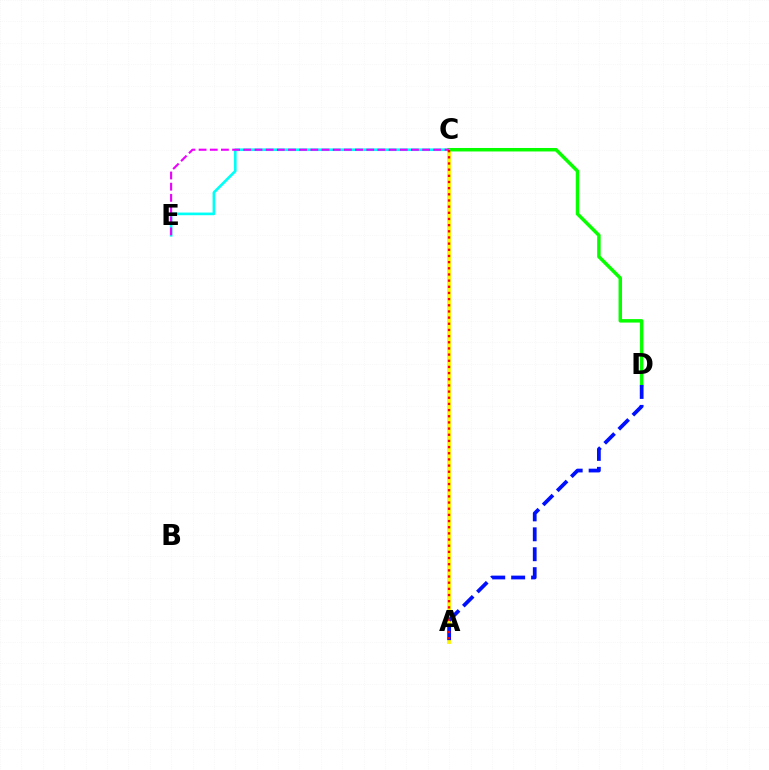{('A', 'C'): [{'color': '#fcf500', 'line_style': 'solid', 'thickness': 2.74}, {'color': '#ff0000', 'line_style': 'dotted', 'thickness': 1.68}], ('C', 'E'): [{'color': '#00fff6', 'line_style': 'solid', 'thickness': 1.92}, {'color': '#ee00ff', 'line_style': 'dashed', 'thickness': 1.52}], ('C', 'D'): [{'color': '#08ff00', 'line_style': 'solid', 'thickness': 2.5}], ('A', 'D'): [{'color': '#0010ff', 'line_style': 'dashed', 'thickness': 2.71}]}